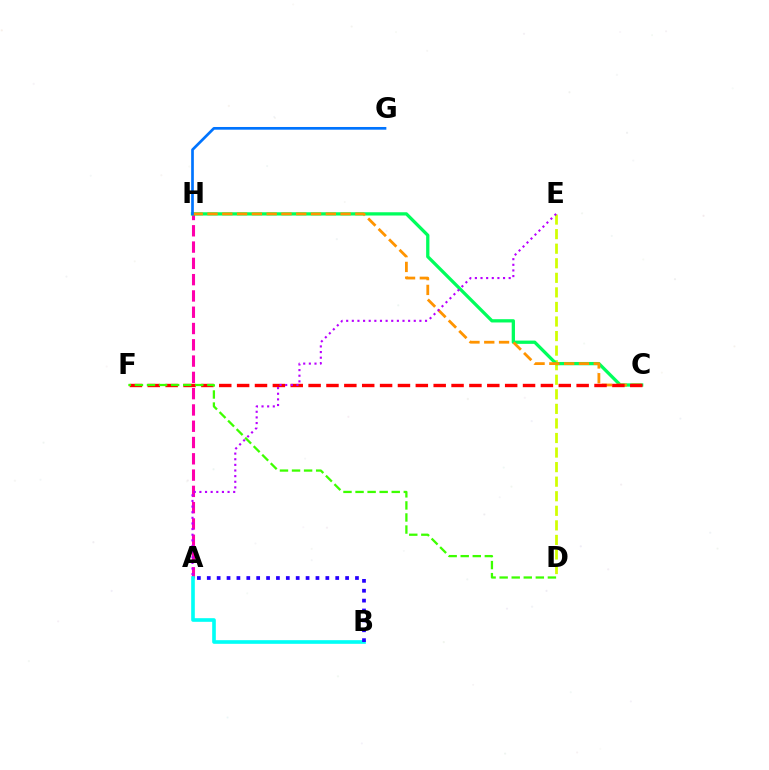{('A', 'H'): [{'color': '#ff00ac', 'line_style': 'dashed', 'thickness': 2.21}], ('D', 'E'): [{'color': '#d1ff00', 'line_style': 'dashed', 'thickness': 1.98}], ('C', 'H'): [{'color': '#00ff5c', 'line_style': 'solid', 'thickness': 2.36}, {'color': '#ff9400', 'line_style': 'dashed', 'thickness': 2.01}], ('A', 'B'): [{'color': '#00fff6', 'line_style': 'solid', 'thickness': 2.62}, {'color': '#2500ff', 'line_style': 'dotted', 'thickness': 2.68}], ('C', 'F'): [{'color': '#ff0000', 'line_style': 'dashed', 'thickness': 2.43}], ('D', 'F'): [{'color': '#3dff00', 'line_style': 'dashed', 'thickness': 1.64}], ('A', 'E'): [{'color': '#b900ff', 'line_style': 'dotted', 'thickness': 1.53}], ('G', 'H'): [{'color': '#0074ff', 'line_style': 'solid', 'thickness': 1.94}]}